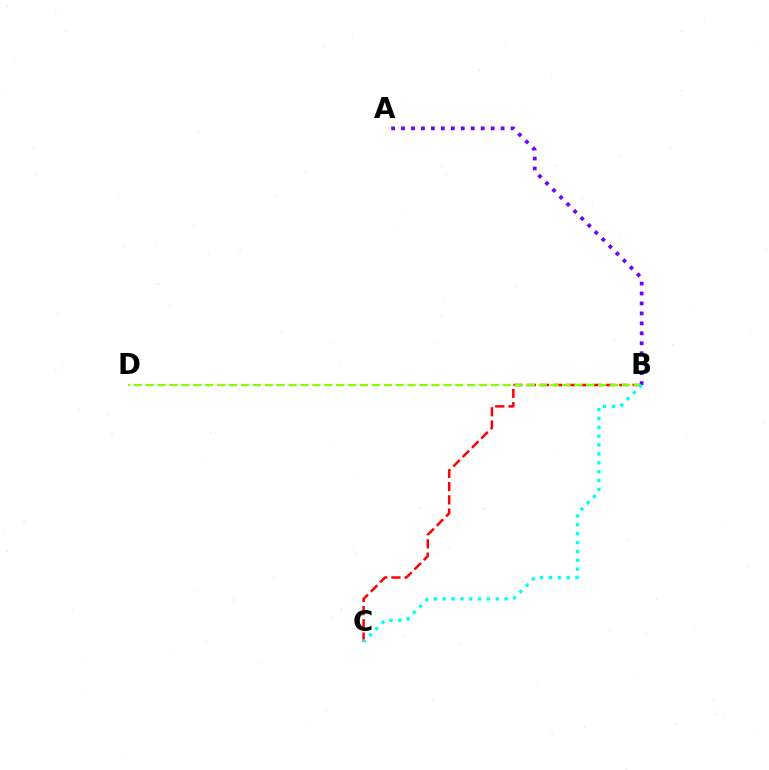{('B', 'C'): [{'color': '#ff0000', 'line_style': 'dashed', 'thickness': 1.8}, {'color': '#00fff6', 'line_style': 'dotted', 'thickness': 2.41}], ('B', 'D'): [{'color': '#84ff00', 'line_style': 'dashed', 'thickness': 1.62}], ('A', 'B'): [{'color': '#7200ff', 'line_style': 'dotted', 'thickness': 2.71}]}